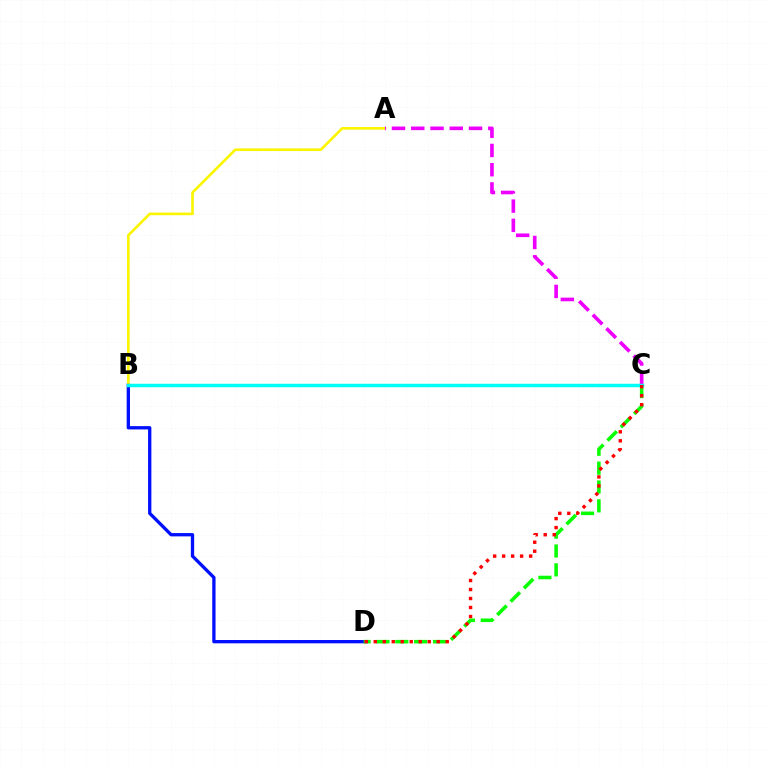{('B', 'D'): [{'color': '#0010ff', 'line_style': 'solid', 'thickness': 2.38}], ('A', 'B'): [{'color': '#fcf500', 'line_style': 'solid', 'thickness': 1.91}], ('C', 'D'): [{'color': '#08ff00', 'line_style': 'dashed', 'thickness': 2.56}, {'color': '#ff0000', 'line_style': 'dotted', 'thickness': 2.44}], ('A', 'C'): [{'color': '#ee00ff', 'line_style': 'dashed', 'thickness': 2.62}], ('B', 'C'): [{'color': '#00fff6', 'line_style': 'solid', 'thickness': 2.49}]}